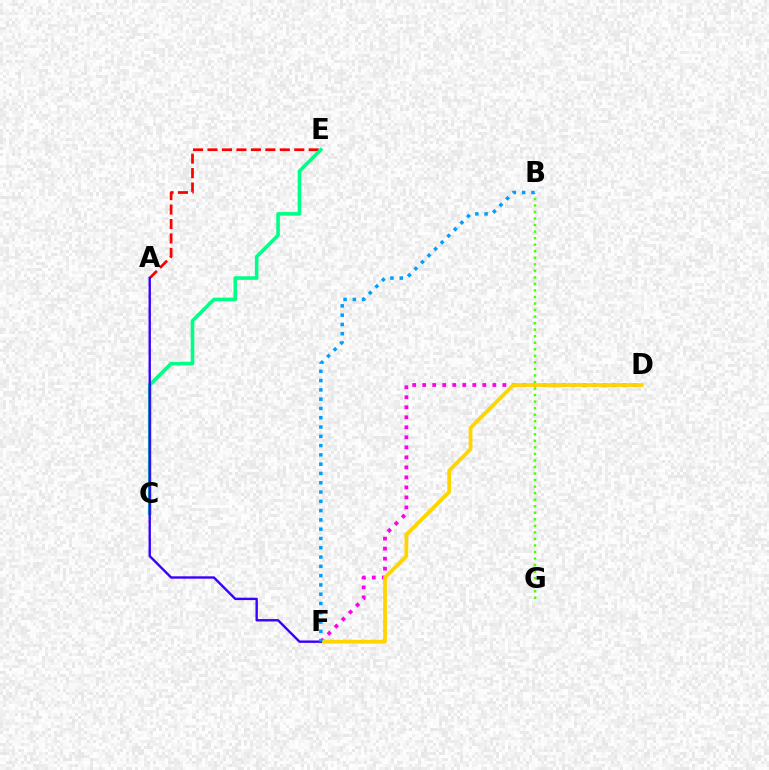{('A', 'E'): [{'color': '#ff0000', 'line_style': 'dashed', 'thickness': 1.96}], ('B', 'G'): [{'color': '#4fff00', 'line_style': 'dotted', 'thickness': 1.78}], ('C', 'E'): [{'color': '#00ff86', 'line_style': 'solid', 'thickness': 2.58}], ('D', 'F'): [{'color': '#ff00ed', 'line_style': 'dotted', 'thickness': 2.72}, {'color': '#ffd500', 'line_style': 'solid', 'thickness': 2.71}], ('A', 'F'): [{'color': '#3700ff', 'line_style': 'solid', 'thickness': 1.72}], ('B', 'F'): [{'color': '#009eff', 'line_style': 'dotted', 'thickness': 2.52}]}